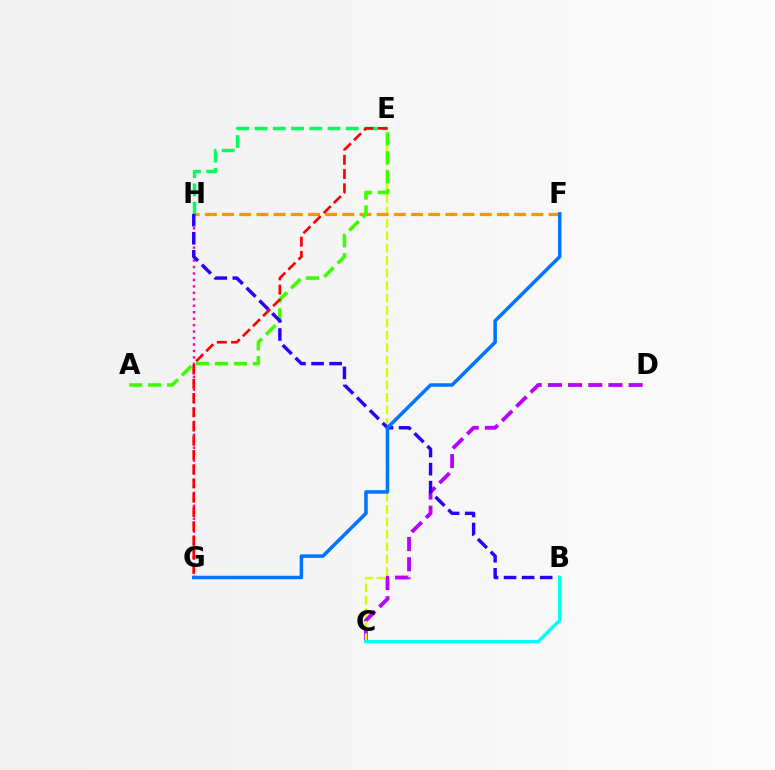{('C', 'D'): [{'color': '#b900ff', 'line_style': 'dashed', 'thickness': 2.74}], ('C', 'E'): [{'color': '#d1ff00', 'line_style': 'dashed', 'thickness': 1.69}], ('F', 'H'): [{'color': '#ff9400', 'line_style': 'dashed', 'thickness': 2.33}], ('A', 'E'): [{'color': '#3dff00', 'line_style': 'dashed', 'thickness': 2.57}], ('G', 'H'): [{'color': '#ff00ac', 'line_style': 'dotted', 'thickness': 1.75}], ('E', 'H'): [{'color': '#00ff5c', 'line_style': 'dashed', 'thickness': 2.48}], ('B', 'H'): [{'color': '#2500ff', 'line_style': 'dashed', 'thickness': 2.46}], ('B', 'C'): [{'color': '#00fff6', 'line_style': 'solid', 'thickness': 2.46}], ('F', 'G'): [{'color': '#0074ff', 'line_style': 'solid', 'thickness': 2.52}], ('E', 'G'): [{'color': '#ff0000', 'line_style': 'dashed', 'thickness': 1.94}]}